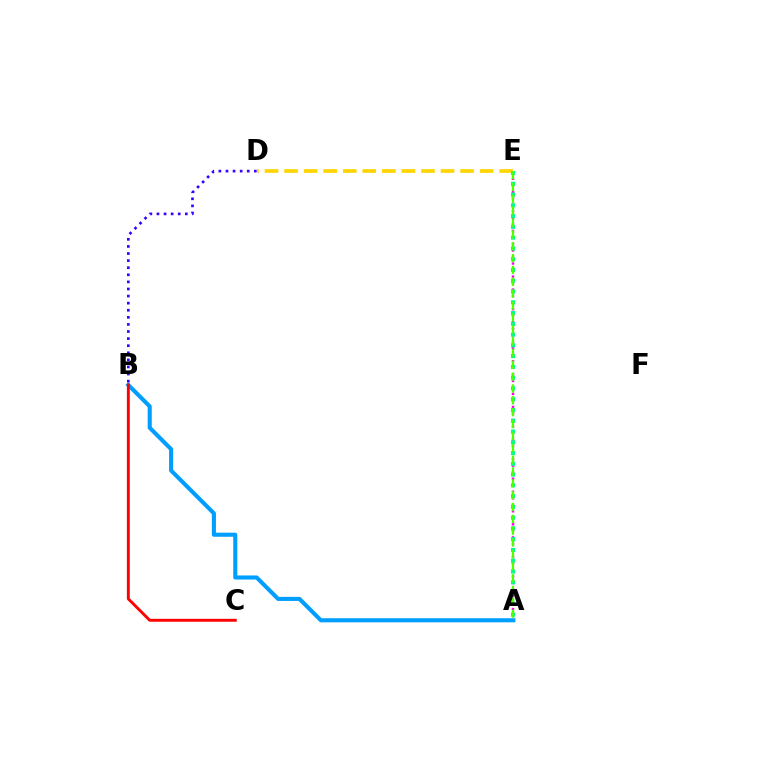{('A', 'B'): [{'color': '#009eff', 'line_style': 'solid', 'thickness': 2.94}], ('A', 'E'): [{'color': '#ff00ed', 'line_style': 'dotted', 'thickness': 1.77}, {'color': '#00ff86', 'line_style': 'dotted', 'thickness': 2.93}, {'color': '#4fff00', 'line_style': 'dashed', 'thickness': 1.61}], ('D', 'E'): [{'color': '#ffd500', 'line_style': 'dashed', 'thickness': 2.66}], ('B', 'C'): [{'color': '#ff0000', 'line_style': 'solid', 'thickness': 2.09}], ('B', 'D'): [{'color': '#3700ff', 'line_style': 'dotted', 'thickness': 1.93}]}